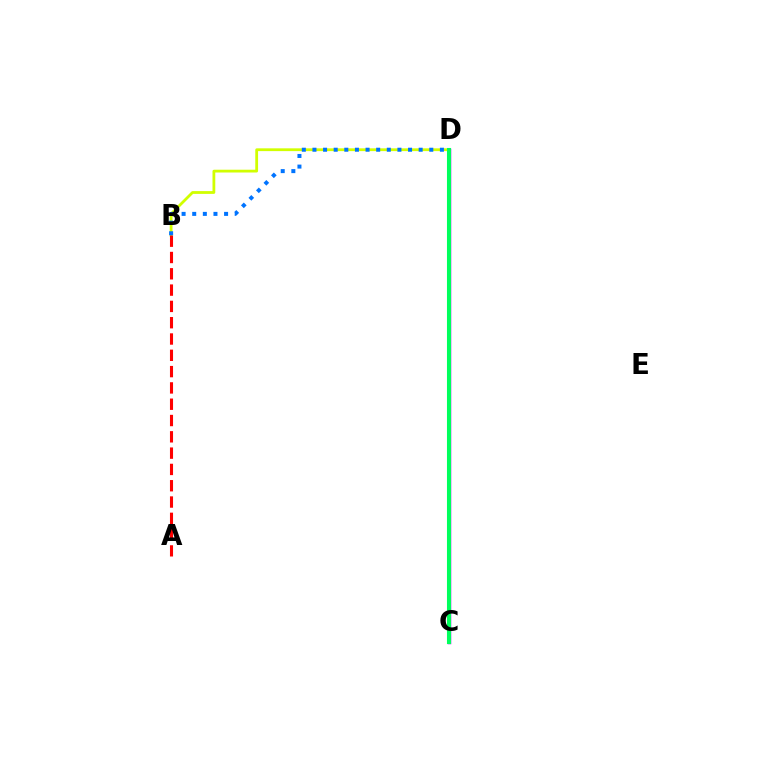{('B', 'D'): [{'color': '#d1ff00', 'line_style': 'solid', 'thickness': 2.01}, {'color': '#0074ff', 'line_style': 'dotted', 'thickness': 2.89}], ('C', 'D'): [{'color': '#b900ff', 'line_style': 'solid', 'thickness': 2.51}, {'color': '#00ff5c', 'line_style': 'solid', 'thickness': 2.93}], ('A', 'B'): [{'color': '#ff0000', 'line_style': 'dashed', 'thickness': 2.21}]}